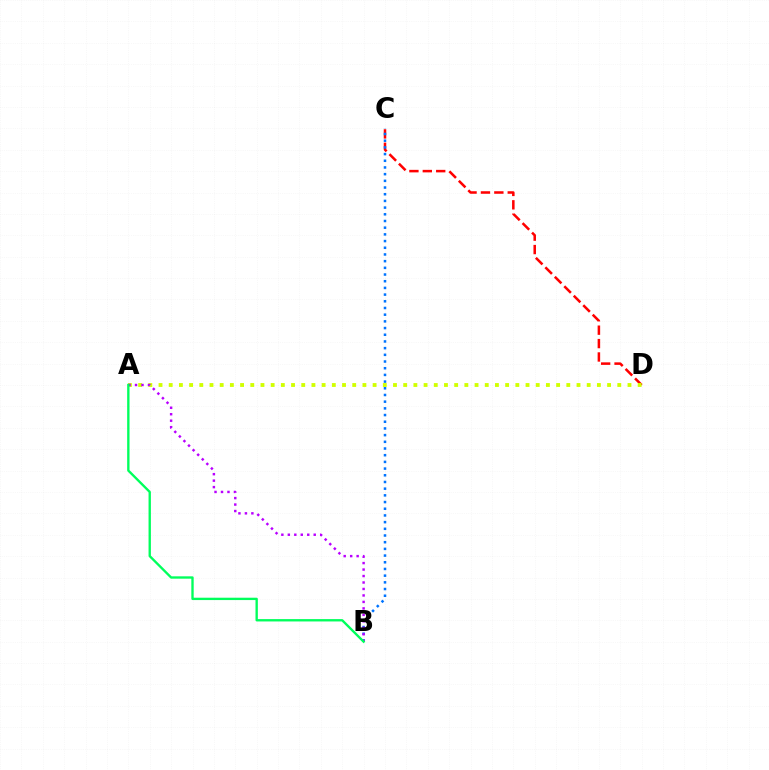{('C', 'D'): [{'color': '#ff0000', 'line_style': 'dashed', 'thickness': 1.82}], ('A', 'D'): [{'color': '#d1ff00', 'line_style': 'dotted', 'thickness': 2.77}], ('B', 'C'): [{'color': '#0074ff', 'line_style': 'dotted', 'thickness': 1.82}], ('A', 'B'): [{'color': '#b900ff', 'line_style': 'dotted', 'thickness': 1.76}, {'color': '#00ff5c', 'line_style': 'solid', 'thickness': 1.69}]}